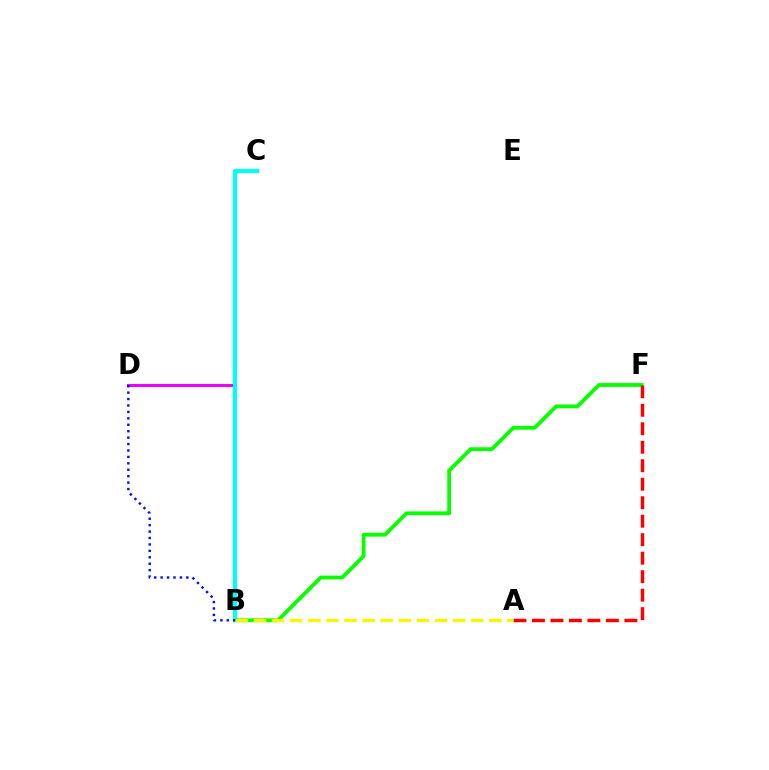{('B', 'F'): [{'color': '#08ff00', 'line_style': 'solid', 'thickness': 2.75}], ('B', 'D'): [{'color': '#ee00ff', 'line_style': 'solid', 'thickness': 2.2}, {'color': '#0010ff', 'line_style': 'dotted', 'thickness': 1.75}], ('A', 'F'): [{'color': '#ff0000', 'line_style': 'dashed', 'thickness': 2.51}], ('B', 'C'): [{'color': '#00fff6', 'line_style': 'solid', 'thickness': 3.0}], ('A', 'B'): [{'color': '#fcf500', 'line_style': 'dashed', 'thickness': 2.46}]}